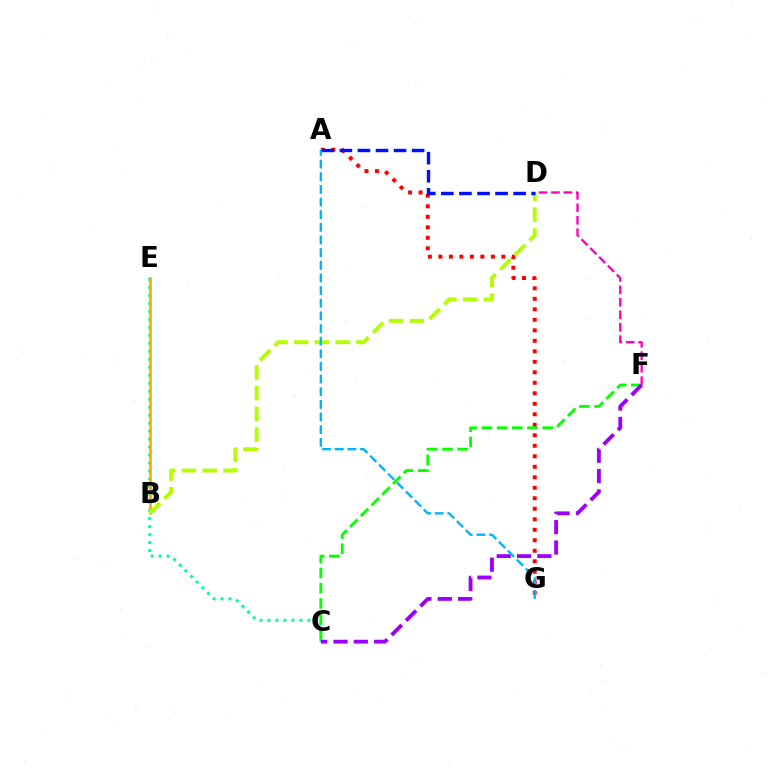{('D', 'F'): [{'color': '#ff00bd', 'line_style': 'dashed', 'thickness': 1.69}], ('A', 'G'): [{'color': '#ff0000', 'line_style': 'dotted', 'thickness': 2.85}, {'color': '#00b5ff', 'line_style': 'dashed', 'thickness': 1.72}], ('C', 'E'): [{'color': '#00ff9d', 'line_style': 'dotted', 'thickness': 2.17}], ('B', 'E'): [{'color': '#ffa500', 'line_style': 'solid', 'thickness': 1.86}], ('C', 'F'): [{'color': '#08ff00', 'line_style': 'dashed', 'thickness': 2.07}, {'color': '#9b00ff', 'line_style': 'dashed', 'thickness': 2.76}], ('B', 'D'): [{'color': '#b3ff00', 'line_style': 'dashed', 'thickness': 2.82}], ('A', 'D'): [{'color': '#0010ff', 'line_style': 'dashed', 'thickness': 2.45}]}